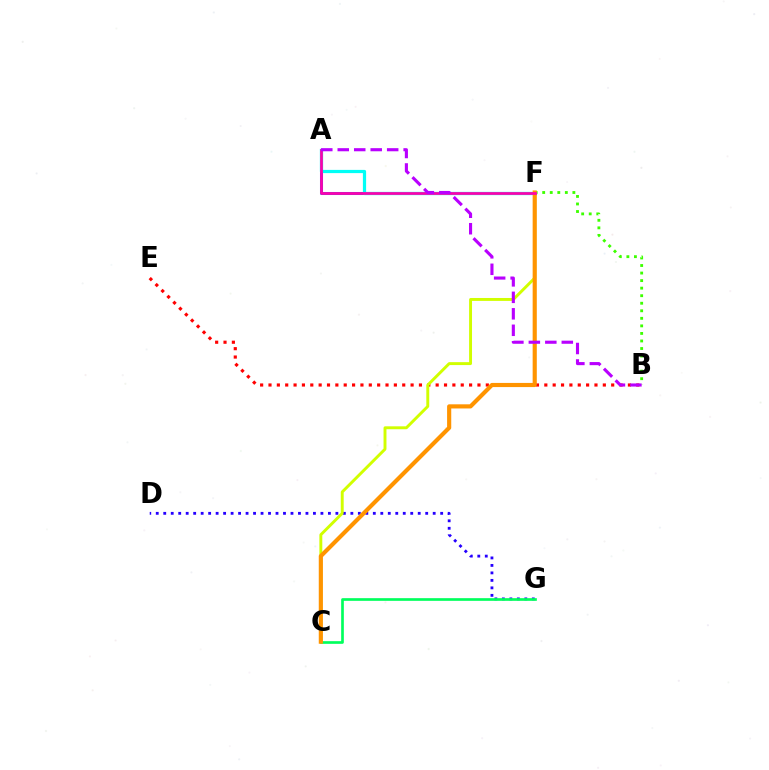{('A', 'F'): [{'color': '#0074ff', 'line_style': 'solid', 'thickness': 2.18}, {'color': '#00fff6', 'line_style': 'solid', 'thickness': 2.32}, {'color': '#ff00ac', 'line_style': 'solid', 'thickness': 1.96}], ('D', 'G'): [{'color': '#2500ff', 'line_style': 'dotted', 'thickness': 2.03}], ('B', 'E'): [{'color': '#ff0000', 'line_style': 'dotted', 'thickness': 2.27}], ('C', 'F'): [{'color': '#d1ff00', 'line_style': 'solid', 'thickness': 2.11}, {'color': '#ff9400', 'line_style': 'solid', 'thickness': 2.98}], ('C', 'G'): [{'color': '#00ff5c', 'line_style': 'solid', 'thickness': 1.93}], ('B', 'F'): [{'color': '#3dff00', 'line_style': 'dotted', 'thickness': 2.05}], ('A', 'B'): [{'color': '#b900ff', 'line_style': 'dashed', 'thickness': 2.24}]}